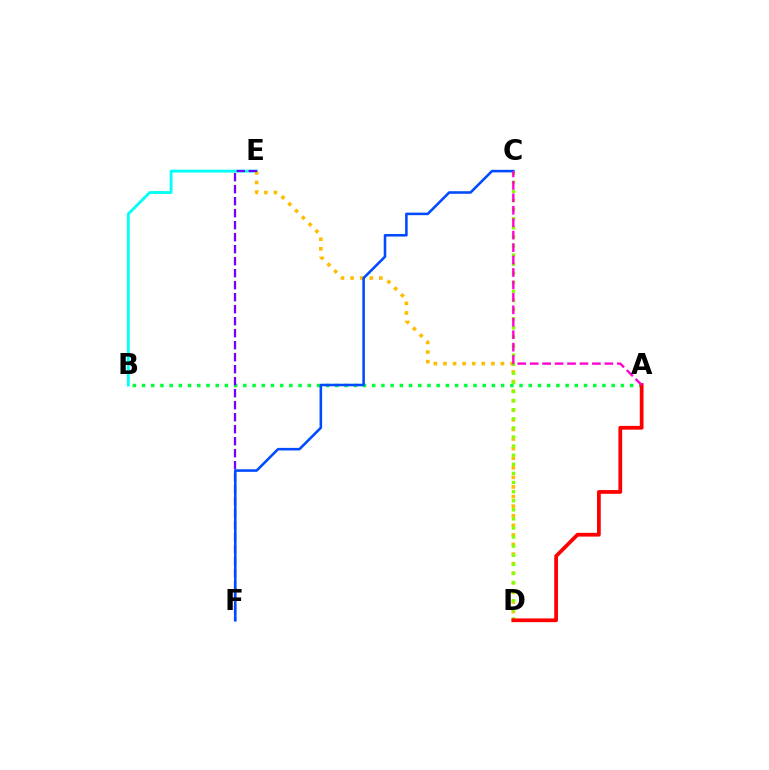{('A', 'B'): [{'color': '#00ff39', 'line_style': 'dotted', 'thickness': 2.5}], ('B', 'E'): [{'color': '#00fff6', 'line_style': 'solid', 'thickness': 2.04}], ('D', 'E'): [{'color': '#ffbd00', 'line_style': 'dotted', 'thickness': 2.6}], ('E', 'F'): [{'color': '#7200ff', 'line_style': 'dashed', 'thickness': 1.63}], ('C', 'D'): [{'color': '#84ff00', 'line_style': 'dotted', 'thickness': 2.47}], ('A', 'D'): [{'color': '#ff0000', 'line_style': 'solid', 'thickness': 2.7}], ('C', 'F'): [{'color': '#004bff', 'line_style': 'solid', 'thickness': 1.85}], ('A', 'C'): [{'color': '#ff00cf', 'line_style': 'dashed', 'thickness': 1.69}]}